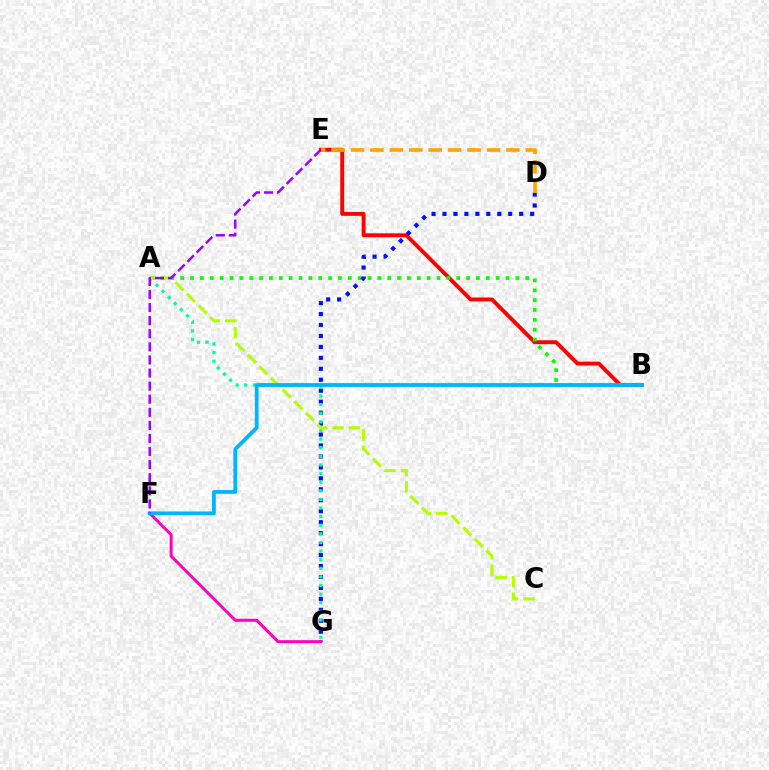{('B', 'E'): [{'color': '#ff0000', 'line_style': 'solid', 'thickness': 2.81}], ('A', 'B'): [{'color': '#08ff00', 'line_style': 'dotted', 'thickness': 2.68}], ('D', 'G'): [{'color': '#0010ff', 'line_style': 'dotted', 'thickness': 2.98}], ('A', 'G'): [{'color': '#00ff9d', 'line_style': 'dotted', 'thickness': 2.34}], ('A', 'C'): [{'color': '#b3ff00', 'line_style': 'dashed', 'thickness': 2.23}], ('F', 'G'): [{'color': '#ff00bd', 'line_style': 'solid', 'thickness': 2.15}], ('B', 'F'): [{'color': '#00b5ff', 'line_style': 'solid', 'thickness': 2.72}], ('D', 'E'): [{'color': '#ffa500', 'line_style': 'dashed', 'thickness': 2.64}], ('E', 'F'): [{'color': '#9b00ff', 'line_style': 'dashed', 'thickness': 1.78}]}